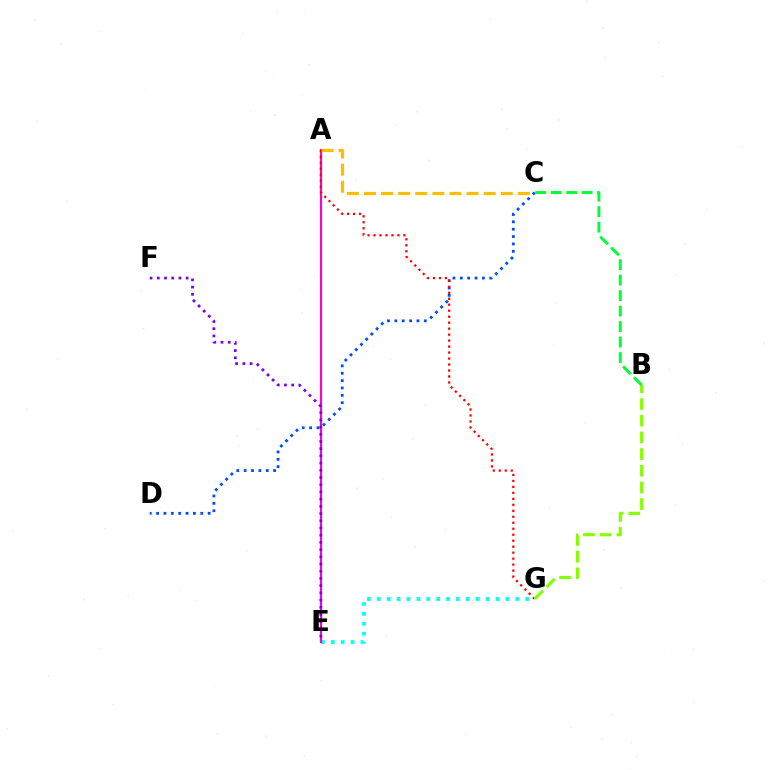{('C', 'D'): [{'color': '#004bff', 'line_style': 'dotted', 'thickness': 2.0}], ('E', 'G'): [{'color': '#00fff6', 'line_style': 'dotted', 'thickness': 2.69}], ('A', 'E'): [{'color': '#ff00cf', 'line_style': 'solid', 'thickness': 1.56}], ('A', 'G'): [{'color': '#ff0000', 'line_style': 'dotted', 'thickness': 1.62}], ('B', 'G'): [{'color': '#84ff00', 'line_style': 'dashed', 'thickness': 2.27}], ('A', 'C'): [{'color': '#ffbd00', 'line_style': 'dashed', 'thickness': 2.32}], ('E', 'F'): [{'color': '#7200ff', 'line_style': 'dotted', 'thickness': 1.96}], ('B', 'C'): [{'color': '#00ff39', 'line_style': 'dashed', 'thickness': 2.1}]}